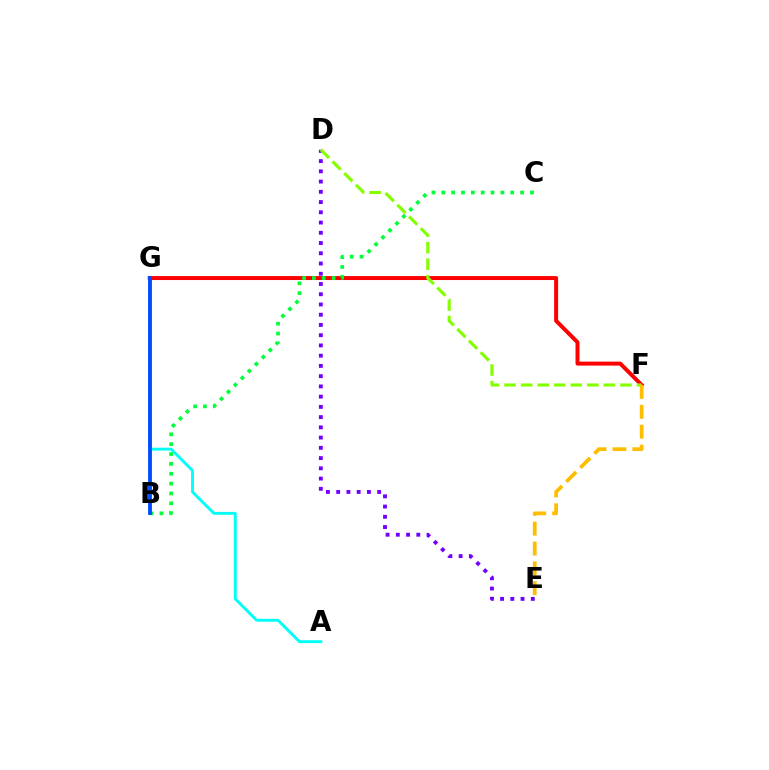{('A', 'G'): [{'color': '#00fff6', 'line_style': 'solid', 'thickness': 2.08}], ('B', 'G'): [{'color': '#ff00cf', 'line_style': 'dotted', 'thickness': 1.59}, {'color': '#004bff', 'line_style': 'solid', 'thickness': 2.76}], ('F', 'G'): [{'color': '#ff0000', 'line_style': 'solid', 'thickness': 2.86}], ('B', 'C'): [{'color': '#00ff39', 'line_style': 'dotted', 'thickness': 2.68}], ('D', 'E'): [{'color': '#7200ff', 'line_style': 'dotted', 'thickness': 2.78}], ('D', 'F'): [{'color': '#84ff00', 'line_style': 'dashed', 'thickness': 2.25}], ('E', 'F'): [{'color': '#ffbd00', 'line_style': 'dashed', 'thickness': 2.7}]}